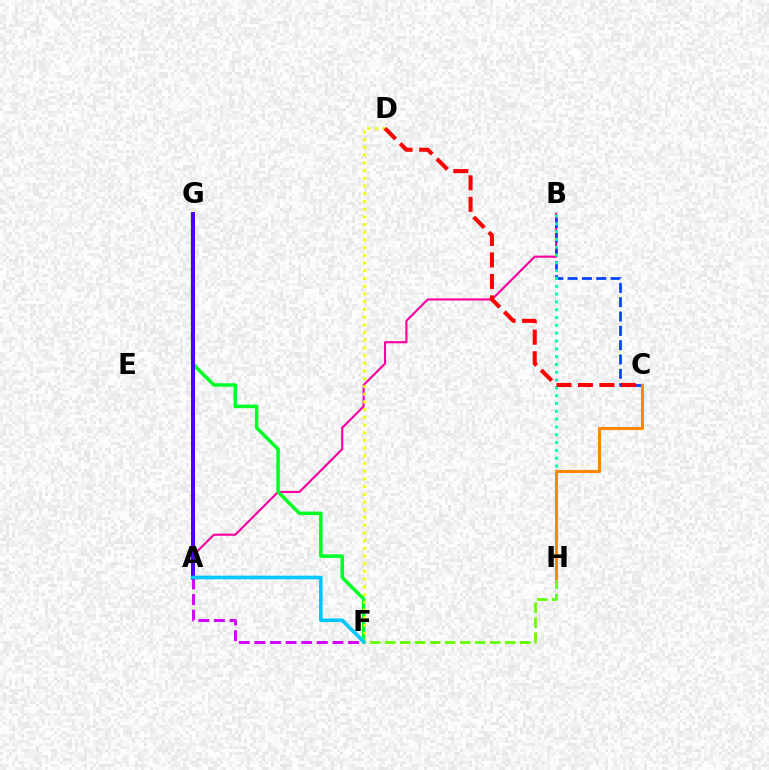{('A', 'B'): [{'color': '#ff00a0', 'line_style': 'solid', 'thickness': 1.53}], ('F', 'G'): [{'color': '#00ff27', 'line_style': 'solid', 'thickness': 2.53}], ('B', 'C'): [{'color': '#003fff', 'line_style': 'dashed', 'thickness': 1.95}], ('F', 'H'): [{'color': '#66ff00', 'line_style': 'dashed', 'thickness': 2.04}], ('D', 'F'): [{'color': '#eeff00', 'line_style': 'dotted', 'thickness': 2.09}], ('A', 'F'): [{'color': '#d600ff', 'line_style': 'dashed', 'thickness': 2.12}, {'color': '#00c7ff', 'line_style': 'solid', 'thickness': 2.61}], ('A', 'G'): [{'color': '#4f00ff', 'line_style': 'solid', 'thickness': 2.86}], ('B', 'H'): [{'color': '#00ffaf', 'line_style': 'dotted', 'thickness': 2.12}], ('C', 'H'): [{'color': '#ff8800', 'line_style': 'solid', 'thickness': 2.24}], ('C', 'D'): [{'color': '#ff0000', 'line_style': 'dashed', 'thickness': 2.92}]}